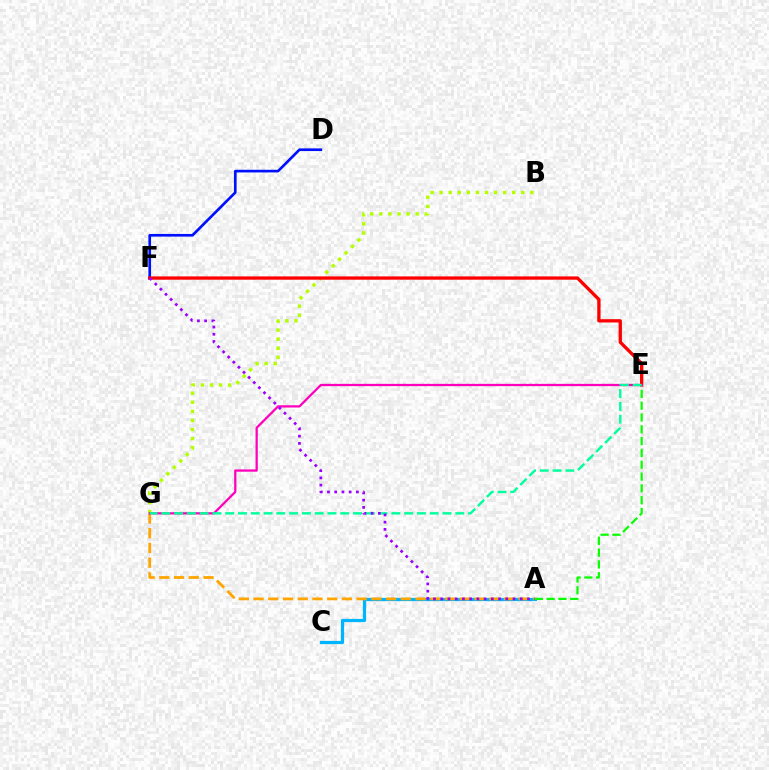{('D', 'F'): [{'color': '#0010ff', 'line_style': 'solid', 'thickness': 1.92}], ('B', 'G'): [{'color': '#b3ff00', 'line_style': 'dotted', 'thickness': 2.47}], ('E', 'F'): [{'color': '#ff0000', 'line_style': 'solid', 'thickness': 2.38}], ('A', 'C'): [{'color': '#00b5ff', 'line_style': 'solid', 'thickness': 2.32}], ('A', 'E'): [{'color': '#08ff00', 'line_style': 'dashed', 'thickness': 1.6}], ('A', 'G'): [{'color': '#ffa500', 'line_style': 'dashed', 'thickness': 2.0}], ('E', 'G'): [{'color': '#ff00bd', 'line_style': 'solid', 'thickness': 1.64}, {'color': '#00ff9d', 'line_style': 'dashed', 'thickness': 1.74}], ('A', 'F'): [{'color': '#9b00ff', 'line_style': 'dotted', 'thickness': 1.96}]}